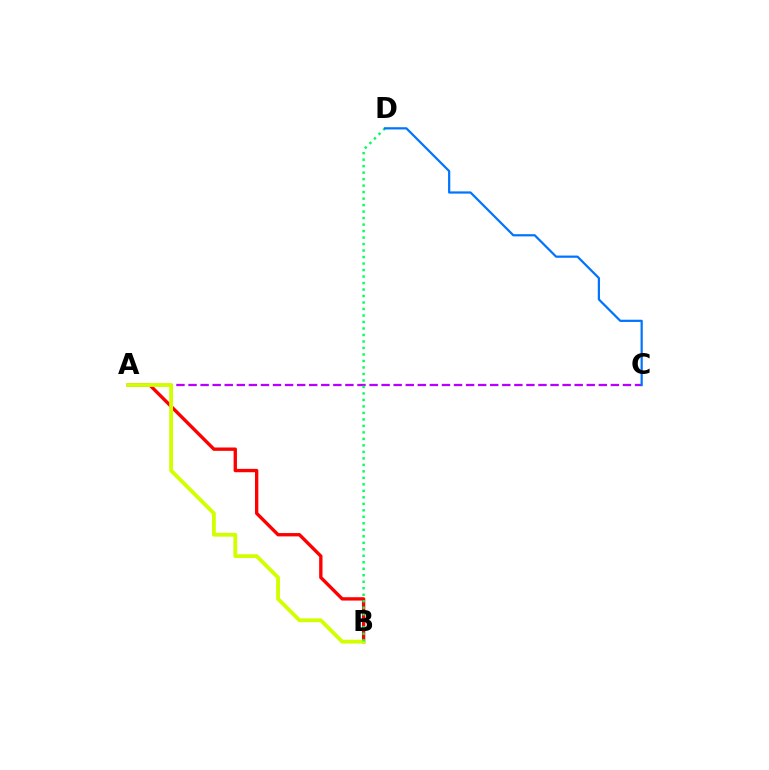{('A', 'C'): [{'color': '#b900ff', 'line_style': 'dashed', 'thickness': 1.64}], ('A', 'B'): [{'color': '#ff0000', 'line_style': 'solid', 'thickness': 2.41}, {'color': '#d1ff00', 'line_style': 'solid', 'thickness': 2.75}], ('B', 'D'): [{'color': '#00ff5c', 'line_style': 'dotted', 'thickness': 1.76}], ('C', 'D'): [{'color': '#0074ff', 'line_style': 'solid', 'thickness': 1.6}]}